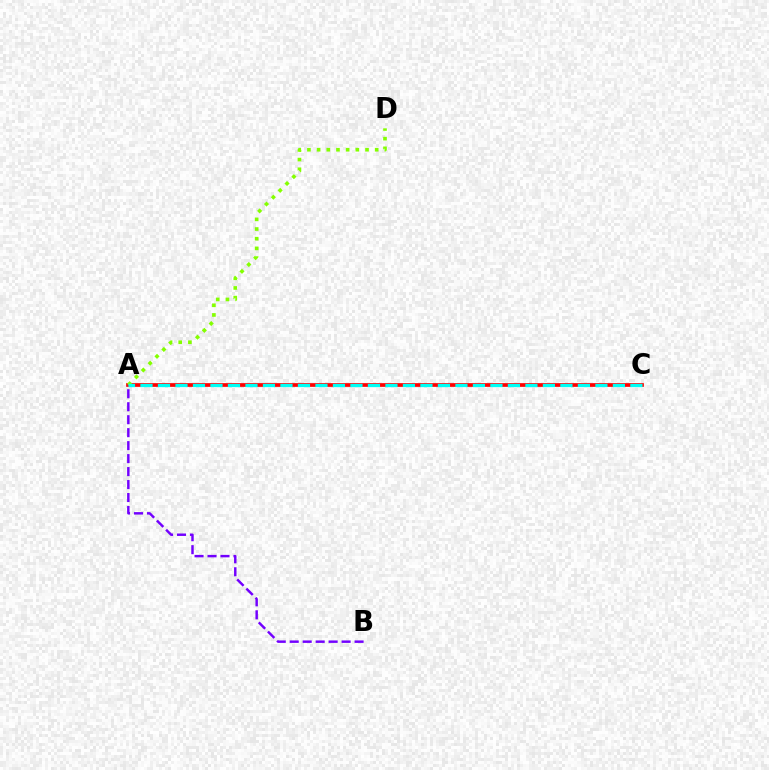{('A', 'C'): [{'color': '#ff0000', 'line_style': 'solid', 'thickness': 2.67}, {'color': '#00fff6', 'line_style': 'dashed', 'thickness': 2.38}], ('A', 'B'): [{'color': '#7200ff', 'line_style': 'dashed', 'thickness': 1.76}], ('A', 'D'): [{'color': '#84ff00', 'line_style': 'dotted', 'thickness': 2.63}]}